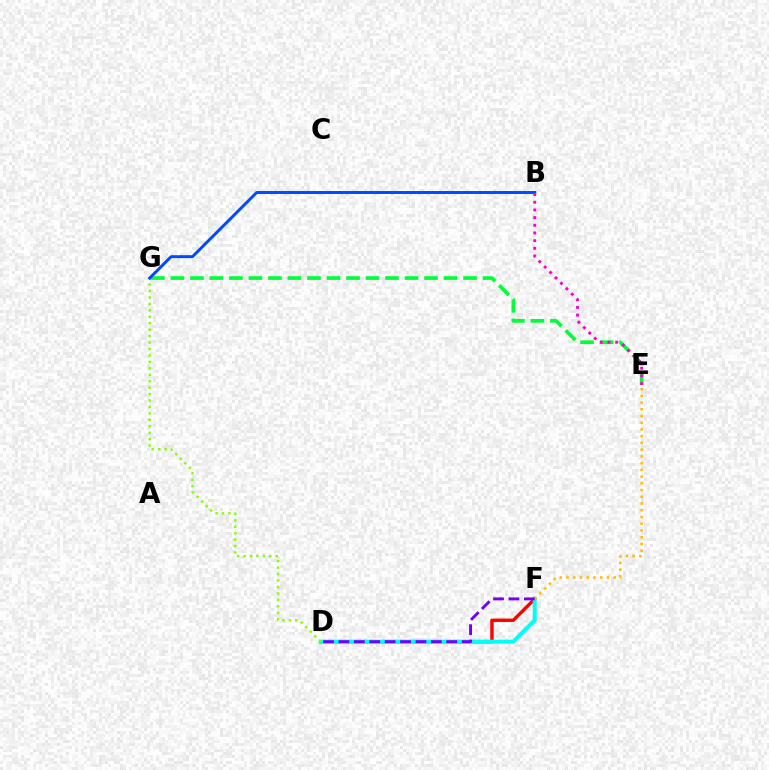{('E', 'G'): [{'color': '#00ff39', 'line_style': 'dashed', 'thickness': 2.65}], ('D', 'F'): [{'color': '#ff0000', 'line_style': 'solid', 'thickness': 2.43}, {'color': '#00fff6', 'line_style': 'solid', 'thickness': 2.85}, {'color': '#7200ff', 'line_style': 'dashed', 'thickness': 2.09}], ('D', 'G'): [{'color': '#84ff00', 'line_style': 'dotted', 'thickness': 1.75}], ('E', 'F'): [{'color': '#ffbd00', 'line_style': 'dotted', 'thickness': 1.83}], ('B', 'G'): [{'color': '#004bff', 'line_style': 'solid', 'thickness': 2.14}], ('B', 'E'): [{'color': '#ff00cf', 'line_style': 'dotted', 'thickness': 2.09}]}